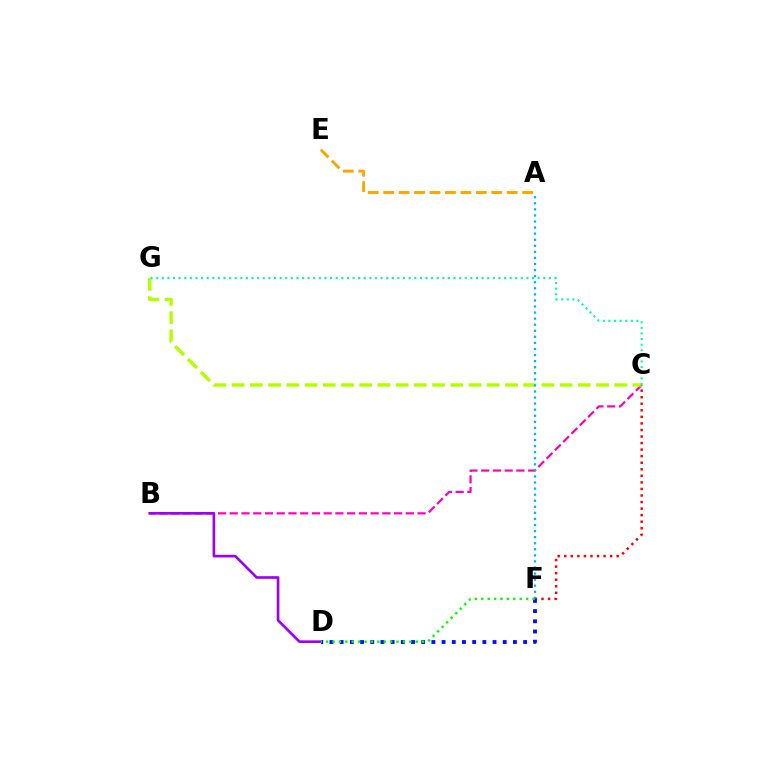{('B', 'C'): [{'color': '#ff00bd', 'line_style': 'dashed', 'thickness': 1.59}], ('C', 'G'): [{'color': '#b3ff00', 'line_style': 'dashed', 'thickness': 2.48}, {'color': '#00ff9d', 'line_style': 'dotted', 'thickness': 1.52}], ('A', 'F'): [{'color': '#00b5ff', 'line_style': 'dotted', 'thickness': 1.65}], ('A', 'E'): [{'color': '#ffa500', 'line_style': 'dashed', 'thickness': 2.1}], ('C', 'F'): [{'color': '#ff0000', 'line_style': 'dotted', 'thickness': 1.78}], ('B', 'D'): [{'color': '#9b00ff', 'line_style': 'solid', 'thickness': 1.91}], ('D', 'F'): [{'color': '#0010ff', 'line_style': 'dotted', 'thickness': 2.77}, {'color': '#08ff00', 'line_style': 'dotted', 'thickness': 1.74}]}